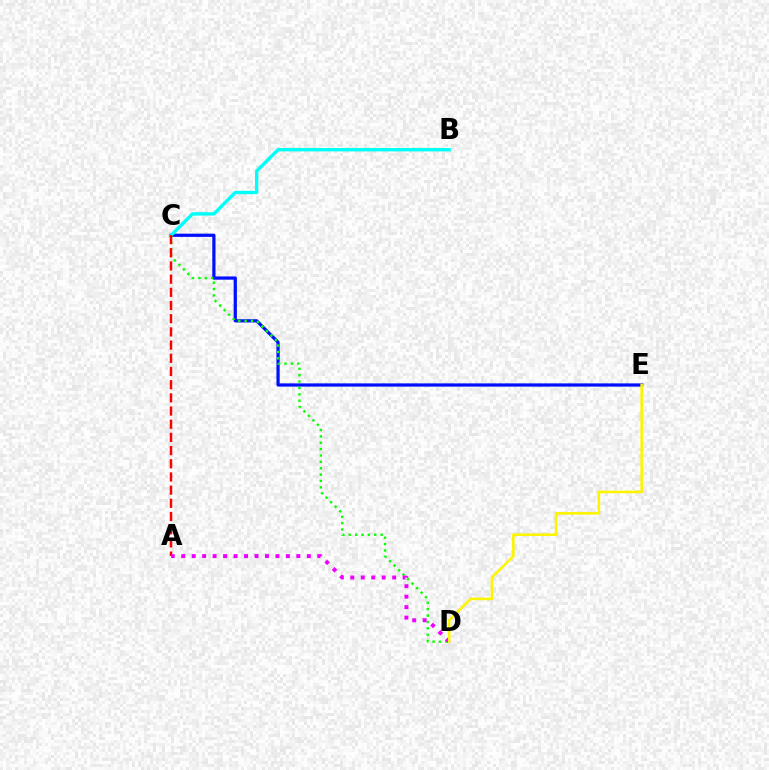{('C', 'E'): [{'color': '#0010ff', 'line_style': 'solid', 'thickness': 2.32}], ('B', 'C'): [{'color': '#00fff6', 'line_style': 'solid', 'thickness': 2.43}], ('C', 'D'): [{'color': '#08ff00', 'line_style': 'dotted', 'thickness': 1.73}], ('A', 'C'): [{'color': '#ff0000', 'line_style': 'dashed', 'thickness': 1.79}], ('A', 'D'): [{'color': '#ee00ff', 'line_style': 'dotted', 'thickness': 2.84}], ('D', 'E'): [{'color': '#fcf500', 'line_style': 'solid', 'thickness': 1.86}]}